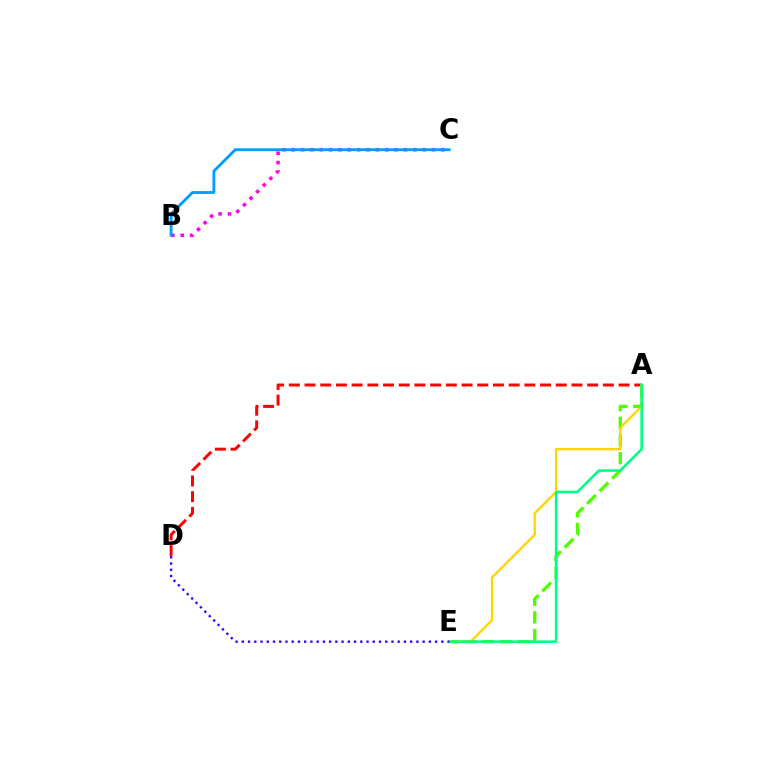{('A', 'D'): [{'color': '#ff0000', 'line_style': 'dashed', 'thickness': 2.13}], ('B', 'C'): [{'color': '#ff00ed', 'line_style': 'dotted', 'thickness': 2.54}, {'color': '#009eff', 'line_style': 'solid', 'thickness': 2.06}], ('A', 'E'): [{'color': '#4fff00', 'line_style': 'dashed', 'thickness': 2.4}, {'color': '#ffd500', 'line_style': 'solid', 'thickness': 1.66}, {'color': '#00ff86', 'line_style': 'solid', 'thickness': 1.86}], ('D', 'E'): [{'color': '#3700ff', 'line_style': 'dotted', 'thickness': 1.69}]}